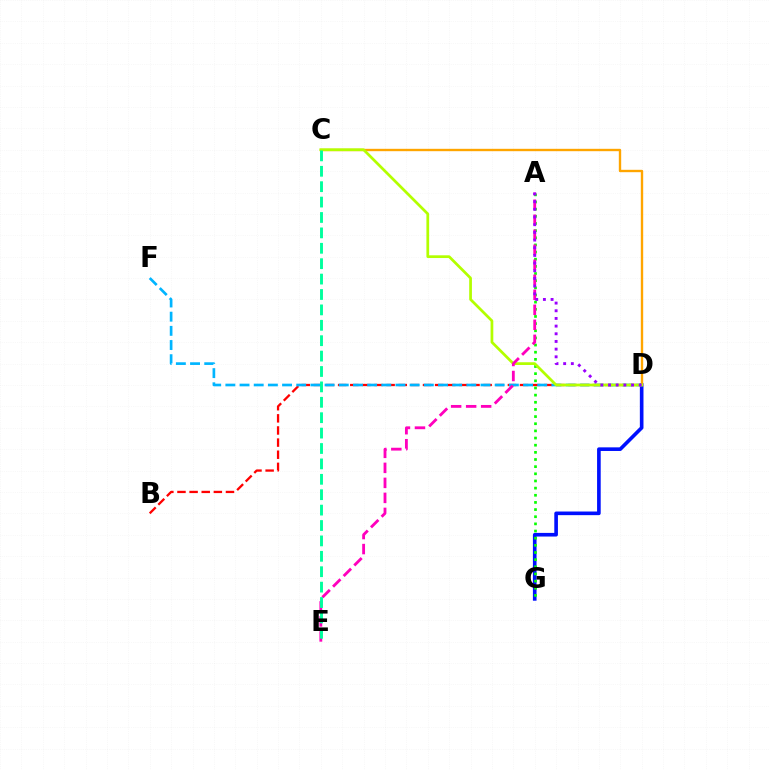{('D', 'G'): [{'color': '#0010ff', 'line_style': 'solid', 'thickness': 2.61}], ('B', 'D'): [{'color': '#ff0000', 'line_style': 'dashed', 'thickness': 1.65}], ('A', 'G'): [{'color': '#08ff00', 'line_style': 'dotted', 'thickness': 1.94}], ('D', 'F'): [{'color': '#00b5ff', 'line_style': 'dashed', 'thickness': 1.93}], ('C', 'D'): [{'color': '#ffa500', 'line_style': 'solid', 'thickness': 1.71}, {'color': '#b3ff00', 'line_style': 'solid', 'thickness': 1.97}], ('A', 'E'): [{'color': '#ff00bd', 'line_style': 'dashed', 'thickness': 2.04}], ('C', 'E'): [{'color': '#00ff9d', 'line_style': 'dashed', 'thickness': 2.09}], ('A', 'D'): [{'color': '#9b00ff', 'line_style': 'dotted', 'thickness': 2.09}]}